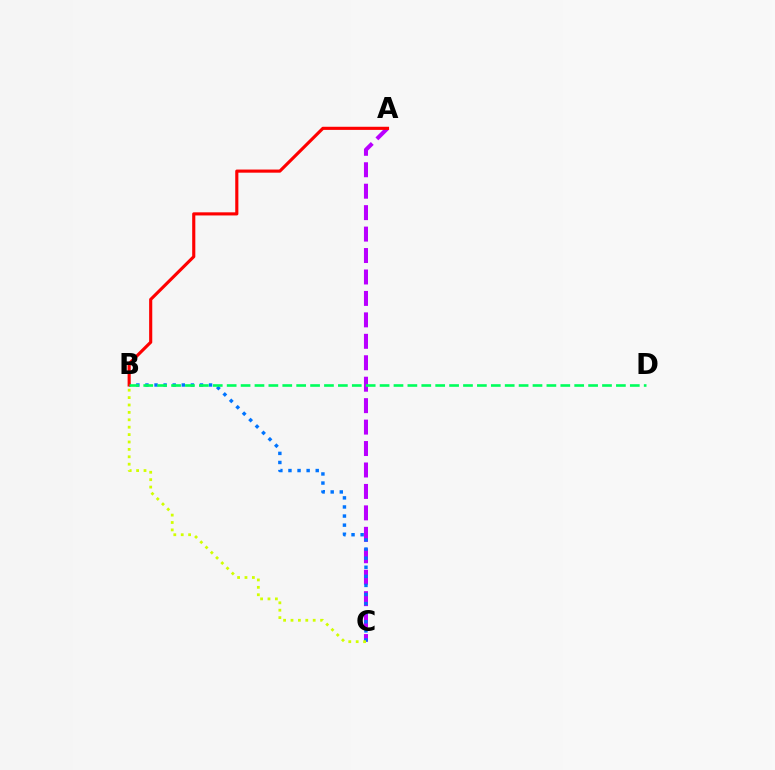{('A', 'C'): [{'color': '#b900ff', 'line_style': 'dashed', 'thickness': 2.91}], ('B', 'C'): [{'color': '#0074ff', 'line_style': 'dotted', 'thickness': 2.47}, {'color': '#d1ff00', 'line_style': 'dotted', 'thickness': 2.01}], ('A', 'B'): [{'color': '#ff0000', 'line_style': 'solid', 'thickness': 2.25}], ('B', 'D'): [{'color': '#00ff5c', 'line_style': 'dashed', 'thickness': 1.89}]}